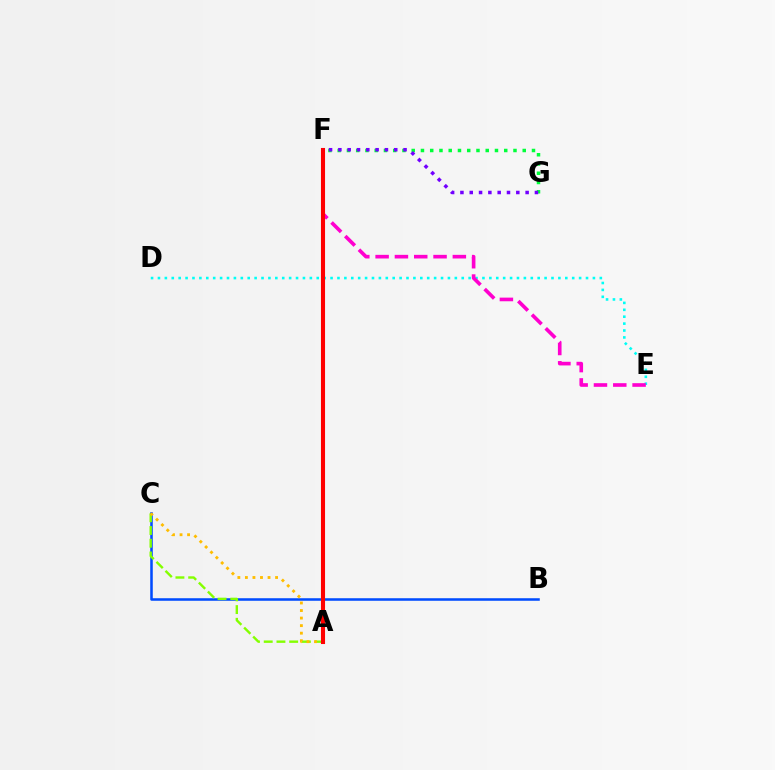{('D', 'E'): [{'color': '#00fff6', 'line_style': 'dotted', 'thickness': 1.88}], ('E', 'F'): [{'color': '#ff00cf', 'line_style': 'dashed', 'thickness': 2.62}], ('B', 'C'): [{'color': '#004bff', 'line_style': 'solid', 'thickness': 1.83}], ('A', 'C'): [{'color': '#84ff00', 'line_style': 'dashed', 'thickness': 1.73}, {'color': '#ffbd00', 'line_style': 'dotted', 'thickness': 2.05}], ('A', 'F'): [{'color': '#ff0000', 'line_style': 'solid', 'thickness': 2.94}], ('F', 'G'): [{'color': '#00ff39', 'line_style': 'dotted', 'thickness': 2.51}, {'color': '#7200ff', 'line_style': 'dotted', 'thickness': 2.53}]}